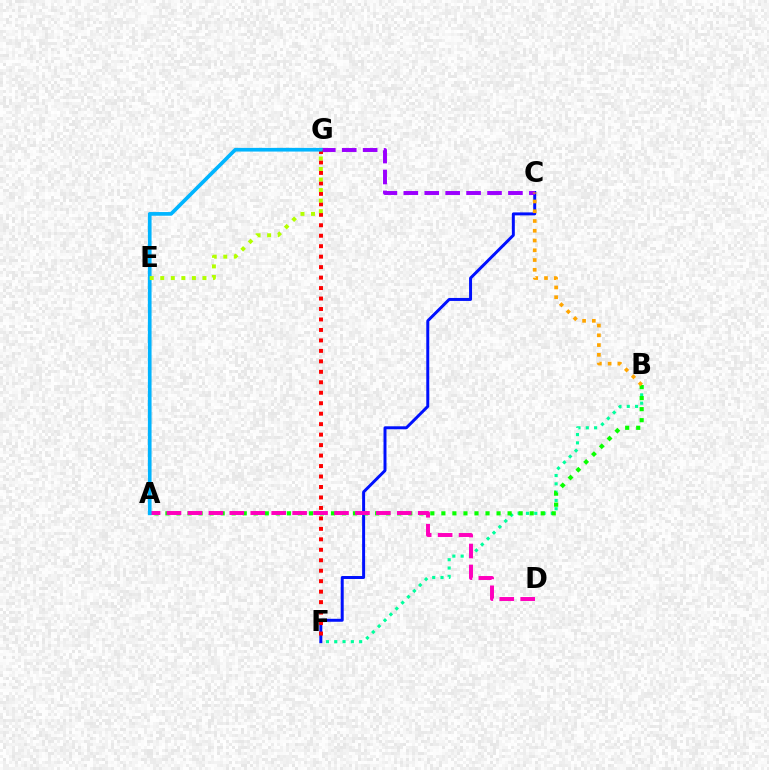{('C', 'F'): [{'color': '#0010ff', 'line_style': 'solid', 'thickness': 2.14}], ('B', 'F'): [{'color': '#00ff9d', 'line_style': 'dotted', 'thickness': 2.26}], ('C', 'G'): [{'color': '#9b00ff', 'line_style': 'dashed', 'thickness': 2.84}], ('A', 'B'): [{'color': '#08ff00', 'line_style': 'dotted', 'thickness': 3.0}], ('F', 'G'): [{'color': '#ff0000', 'line_style': 'dotted', 'thickness': 2.84}], ('A', 'D'): [{'color': '#ff00bd', 'line_style': 'dashed', 'thickness': 2.84}], ('B', 'C'): [{'color': '#ffa500', 'line_style': 'dotted', 'thickness': 2.65}], ('A', 'G'): [{'color': '#00b5ff', 'line_style': 'solid', 'thickness': 2.65}], ('E', 'G'): [{'color': '#b3ff00', 'line_style': 'dotted', 'thickness': 2.87}]}